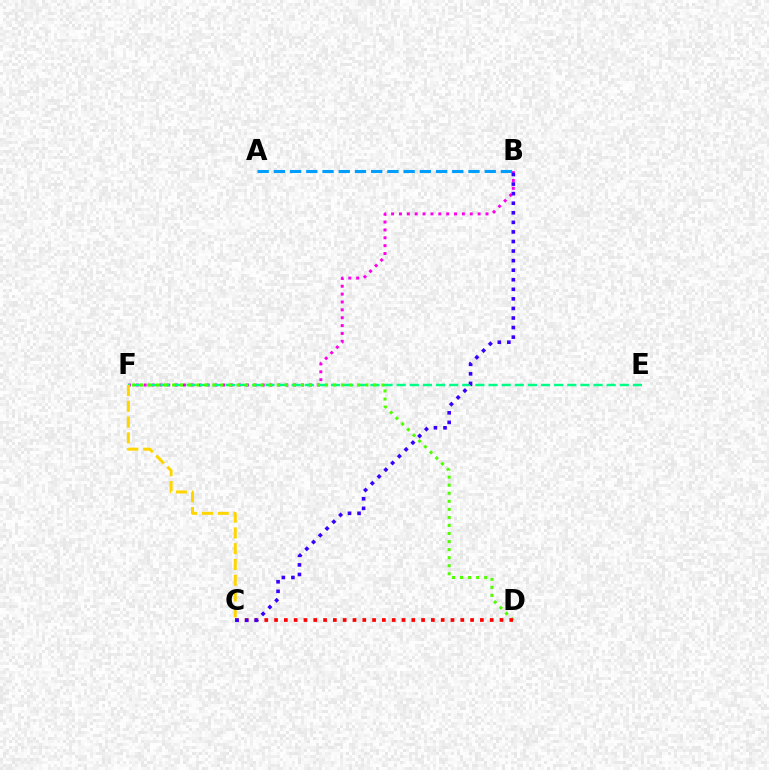{('B', 'F'): [{'color': '#ff00ed', 'line_style': 'dotted', 'thickness': 2.14}], ('E', 'F'): [{'color': '#00ff86', 'line_style': 'dashed', 'thickness': 1.78}], ('D', 'F'): [{'color': '#4fff00', 'line_style': 'dotted', 'thickness': 2.19}], ('C', 'D'): [{'color': '#ff0000', 'line_style': 'dotted', 'thickness': 2.66}], ('C', 'F'): [{'color': '#ffd500', 'line_style': 'dashed', 'thickness': 2.14}], ('A', 'B'): [{'color': '#009eff', 'line_style': 'dashed', 'thickness': 2.2}], ('B', 'C'): [{'color': '#3700ff', 'line_style': 'dotted', 'thickness': 2.6}]}